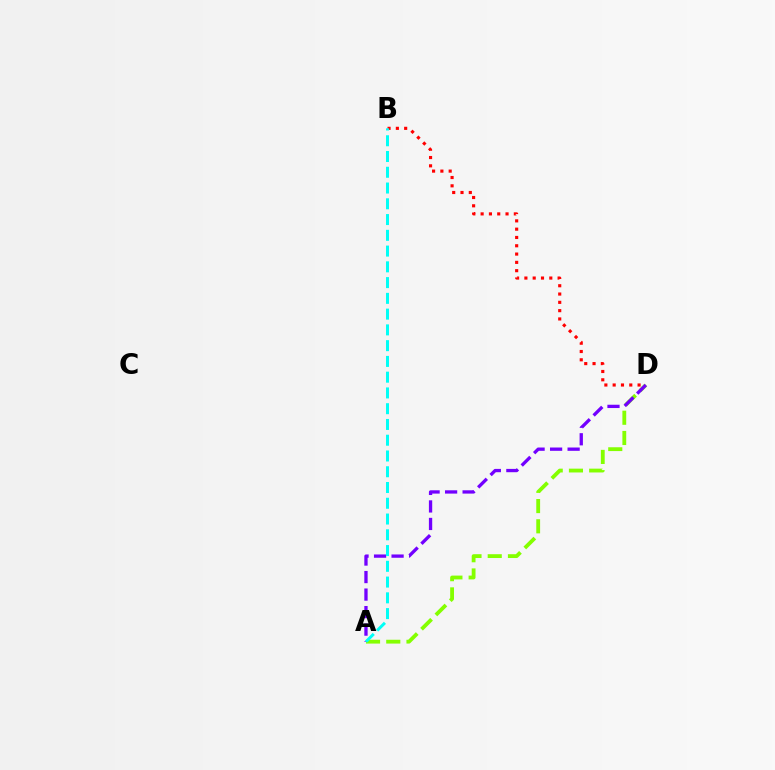{('B', 'D'): [{'color': '#ff0000', 'line_style': 'dotted', 'thickness': 2.26}], ('A', 'D'): [{'color': '#84ff00', 'line_style': 'dashed', 'thickness': 2.75}, {'color': '#7200ff', 'line_style': 'dashed', 'thickness': 2.38}], ('A', 'B'): [{'color': '#00fff6', 'line_style': 'dashed', 'thickness': 2.14}]}